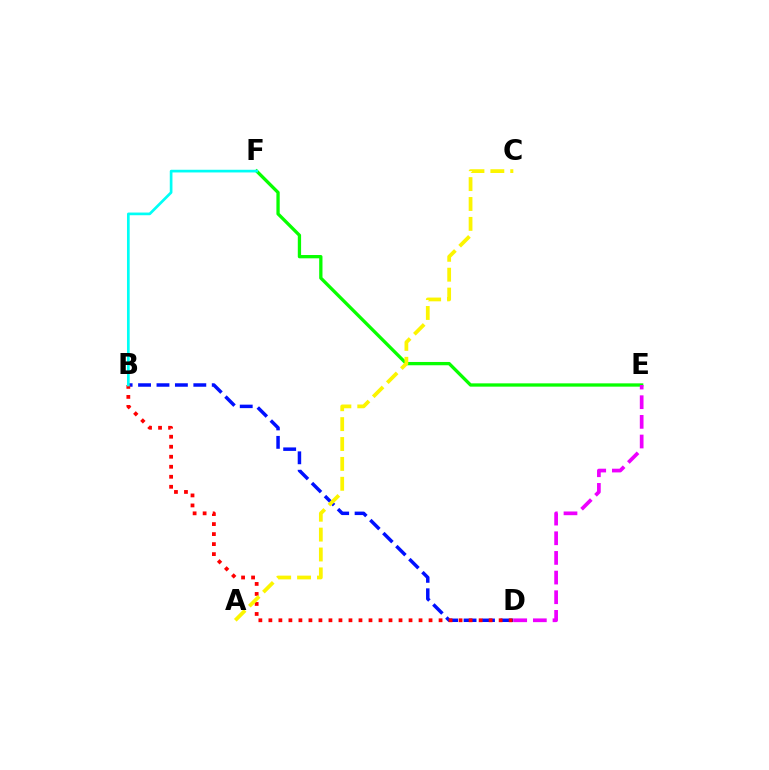{('B', 'D'): [{'color': '#0010ff', 'line_style': 'dashed', 'thickness': 2.5}, {'color': '#ff0000', 'line_style': 'dotted', 'thickness': 2.72}], ('E', 'F'): [{'color': '#08ff00', 'line_style': 'solid', 'thickness': 2.37}], ('B', 'F'): [{'color': '#00fff6', 'line_style': 'solid', 'thickness': 1.93}], ('D', 'E'): [{'color': '#ee00ff', 'line_style': 'dashed', 'thickness': 2.67}], ('A', 'C'): [{'color': '#fcf500', 'line_style': 'dashed', 'thickness': 2.7}]}